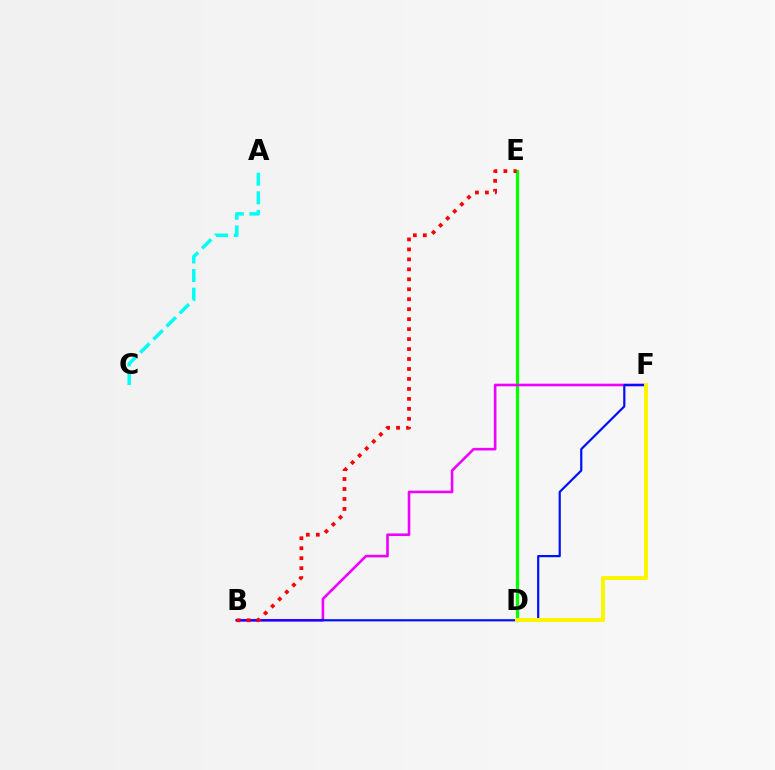{('D', 'E'): [{'color': '#08ff00', 'line_style': 'solid', 'thickness': 2.34}], ('B', 'F'): [{'color': '#ee00ff', 'line_style': 'solid', 'thickness': 1.88}, {'color': '#0010ff', 'line_style': 'solid', 'thickness': 1.58}], ('A', 'C'): [{'color': '#00fff6', 'line_style': 'dashed', 'thickness': 2.52}], ('D', 'F'): [{'color': '#fcf500', 'line_style': 'solid', 'thickness': 2.89}], ('B', 'E'): [{'color': '#ff0000', 'line_style': 'dotted', 'thickness': 2.71}]}